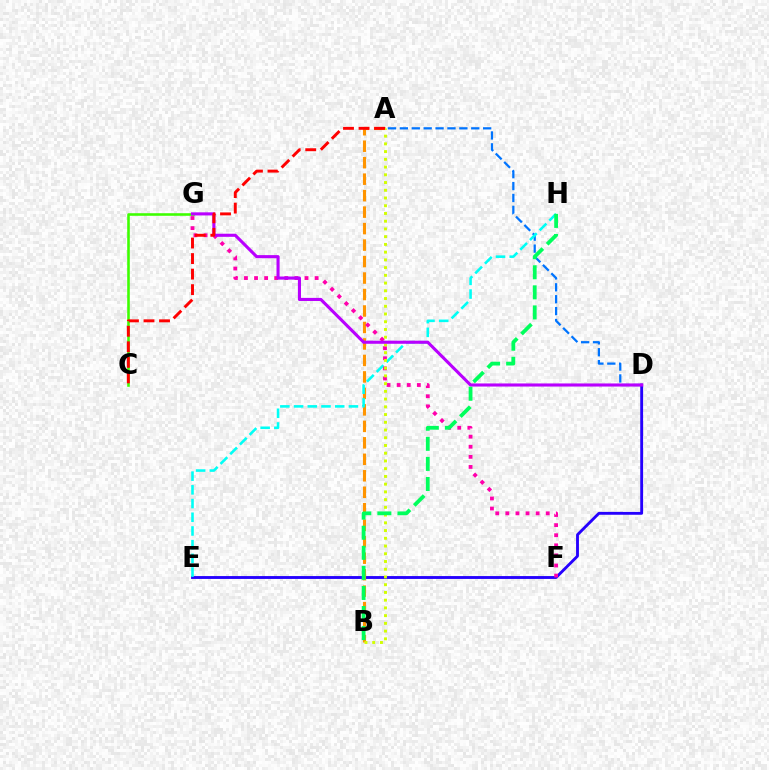{('A', 'D'): [{'color': '#0074ff', 'line_style': 'dashed', 'thickness': 1.62}], ('C', 'G'): [{'color': '#3dff00', 'line_style': 'solid', 'thickness': 1.86}], ('D', 'E'): [{'color': '#2500ff', 'line_style': 'solid', 'thickness': 2.06}], ('A', 'B'): [{'color': '#ff9400', 'line_style': 'dashed', 'thickness': 2.24}, {'color': '#d1ff00', 'line_style': 'dotted', 'thickness': 2.1}], ('E', 'H'): [{'color': '#00fff6', 'line_style': 'dashed', 'thickness': 1.86}], ('F', 'G'): [{'color': '#ff00ac', 'line_style': 'dotted', 'thickness': 2.74}], ('D', 'G'): [{'color': '#b900ff', 'line_style': 'solid', 'thickness': 2.23}], ('A', 'C'): [{'color': '#ff0000', 'line_style': 'dashed', 'thickness': 2.11}], ('B', 'H'): [{'color': '#00ff5c', 'line_style': 'dashed', 'thickness': 2.73}]}